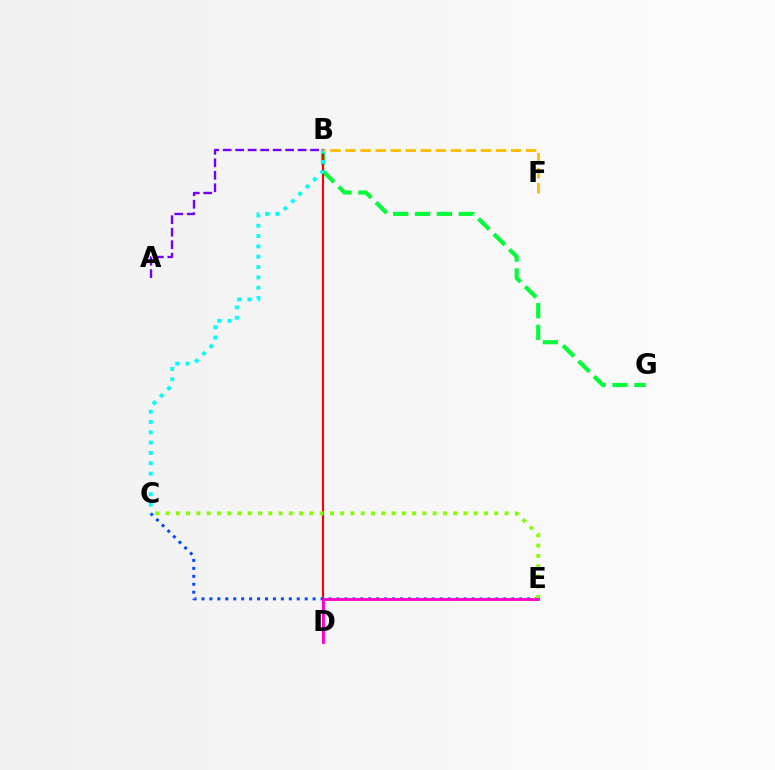{('B', 'G'): [{'color': '#00ff39', 'line_style': 'dashed', 'thickness': 2.97}], ('B', 'D'): [{'color': '#ff0000', 'line_style': 'solid', 'thickness': 1.53}], ('C', 'E'): [{'color': '#004bff', 'line_style': 'dotted', 'thickness': 2.16}, {'color': '#84ff00', 'line_style': 'dotted', 'thickness': 2.79}], ('B', 'C'): [{'color': '#00fff6', 'line_style': 'dotted', 'thickness': 2.8}], ('D', 'E'): [{'color': '#ff00cf', 'line_style': 'solid', 'thickness': 2.03}], ('B', 'F'): [{'color': '#ffbd00', 'line_style': 'dashed', 'thickness': 2.04}], ('A', 'B'): [{'color': '#7200ff', 'line_style': 'dashed', 'thickness': 1.7}]}